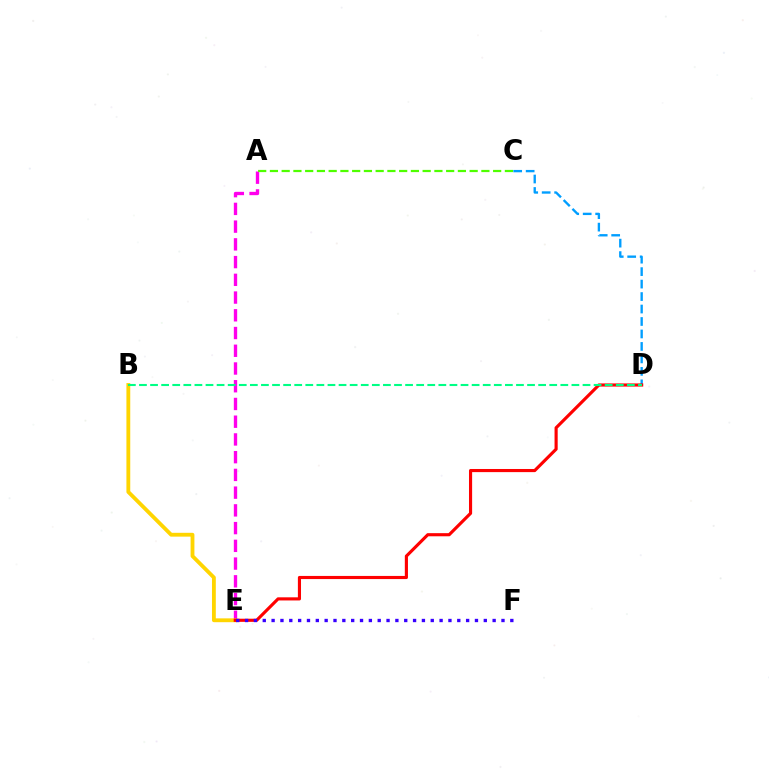{('C', 'D'): [{'color': '#009eff', 'line_style': 'dashed', 'thickness': 1.69}], ('A', 'E'): [{'color': '#ff00ed', 'line_style': 'dashed', 'thickness': 2.41}], ('B', 'E'): [{'color': '#ffd500', 'line_style': 'solid', 'thickness': 2.76}], ('A', 'C'): [{'color': '#4fff00', 'line_style': 'dashed', 'thickness': 1.6}], ('D', 'E'): [{'color': '#ff0000', 'line_style': 'solid', 'thickness': 2.26}], ('E', 'F'): [{'color': '#3700ff', 'line_style': 'dotted', 'thickness': 2.4}], ('B', 'D'): [{'color': '#00ff86', 'line_style': 'dashed', 'thickness': 1.51}]}